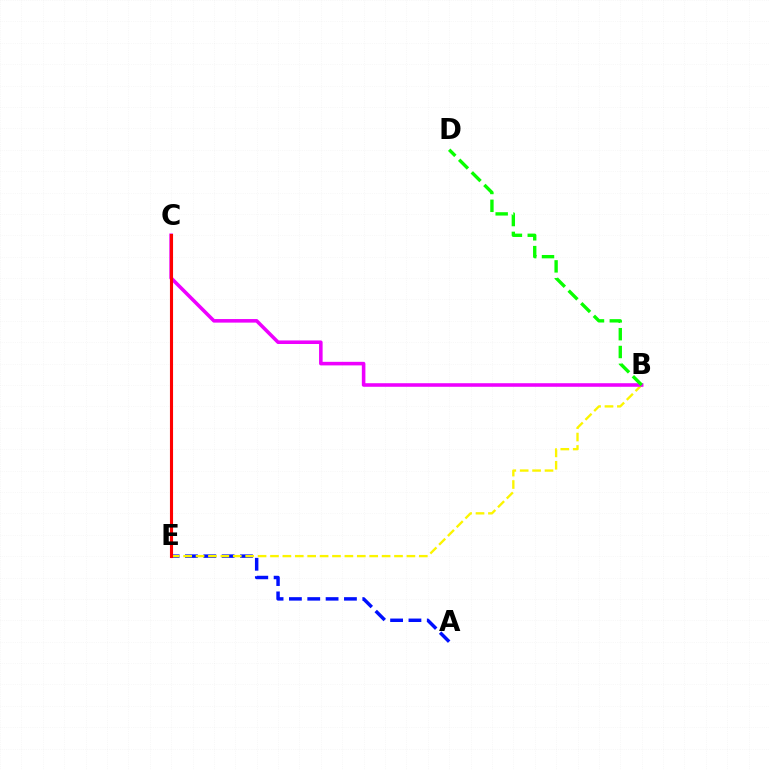{('A', 'E'): [{'color': '#0010ff', 'line_style': 'dashed', 'thickness': 2.49}], ('B', 'E'): [{'color': '#fcf500', 'line_style': 'dashed', 'thickness': 1.68}], ('B', 'C'): [{'color': '#ee00ff', 'line_style': 'solid', 'thickness': 2.57}], ('B', 'D'): [{'color': '#08ff00', 'line_style': 'dashed', 'thickness': 2.42}], ('C', 'E'): [{'color': '#00fff6', 'line_style': 'dotted', 'thickness': 2.1}, {'color': '#ff0000', 'line_style': 'solid', 'thickness': 2.24}]}